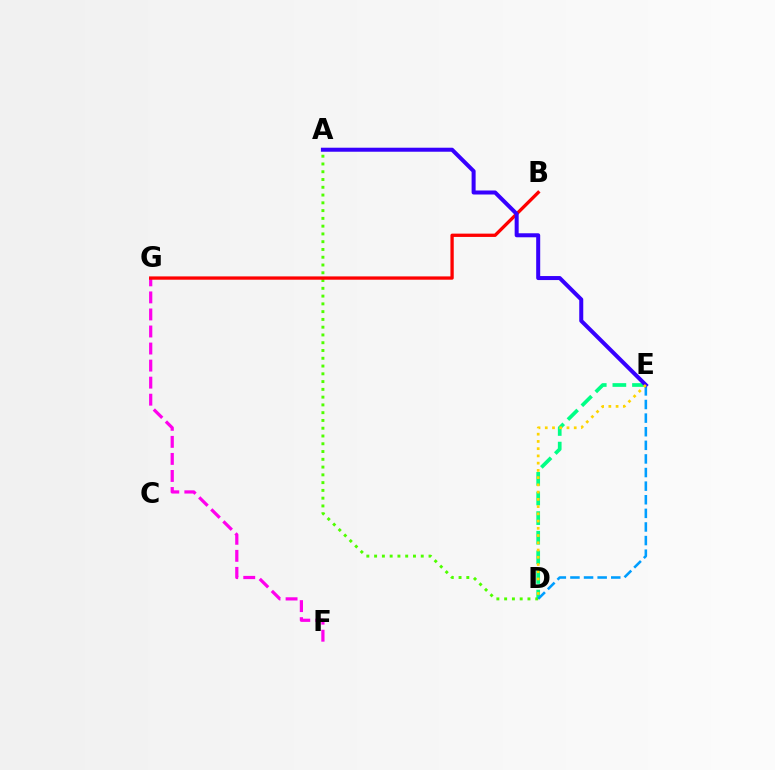{('D', 'E'): [{'color': '#00ff86', 'line_style': 'dashed', 'thickness': 2.67}, {'color': '#009eff', 'line_style': 'dashed', 'thickness': 1.85}, {'color': '#ffd500', 'line_style': 'dotted', 'thickness': 1.97}], ('A', 'D'): [{'color': '#4fff00', 'line_style': 'dotted', 'thickness': 2.11}], ('F', 'G'): [{'color': '#ff00ed', 'line_style': 'dashed', 'thickness': 2.32}], ('B', 'G'): [{'color': '#ff0000', 'line_style': 'solid', 'thickness': 2.38}], ('A', 'E'): [{'color': '#3700ff', 'line_style': 'solid', 'thickness': 2.89}]}